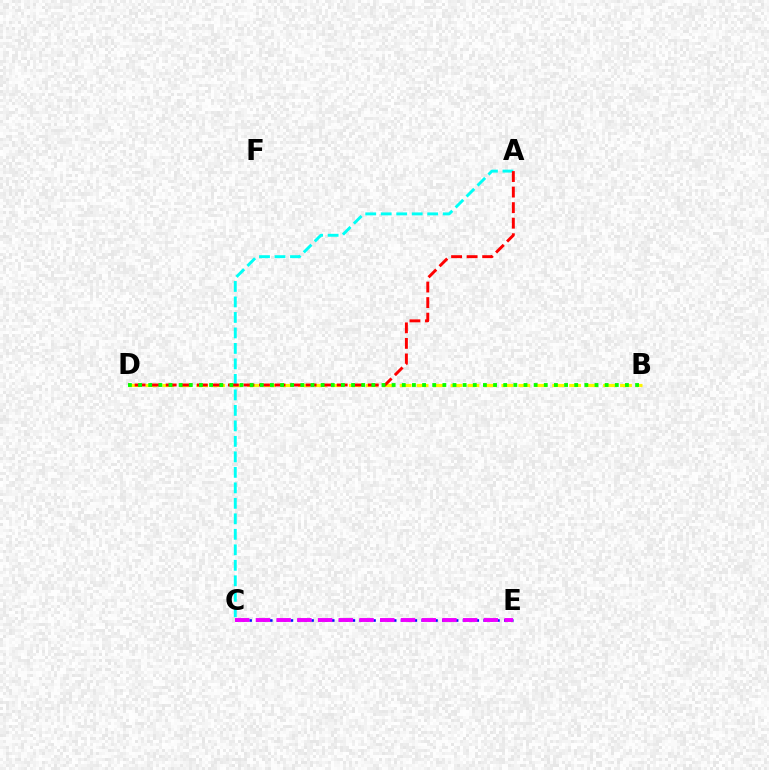{('B', 'D'): [{'color': '#fcf500', 'line_style': 'dashed', 'thickness': 2.3}, {'color': '#08ff00', 'line_style': 'dotted', 'thickness': 2.76}], ('C', 'E'): [{'color': '#0010ff', 'line_style': 'dotted', 'thickness': 1.87}, {'color': '#ee00ff', 'line_style': 'dashed', 'thickness': 2.81}], ('A', 'C'): [{'color': '#00fff6', 'line_style': 'dashed', 'thickness': 2.1}], ('A', 'D'): [{'color': '#ff0000', 'line_style': 'dashed', 'thickness': 2.11}]}